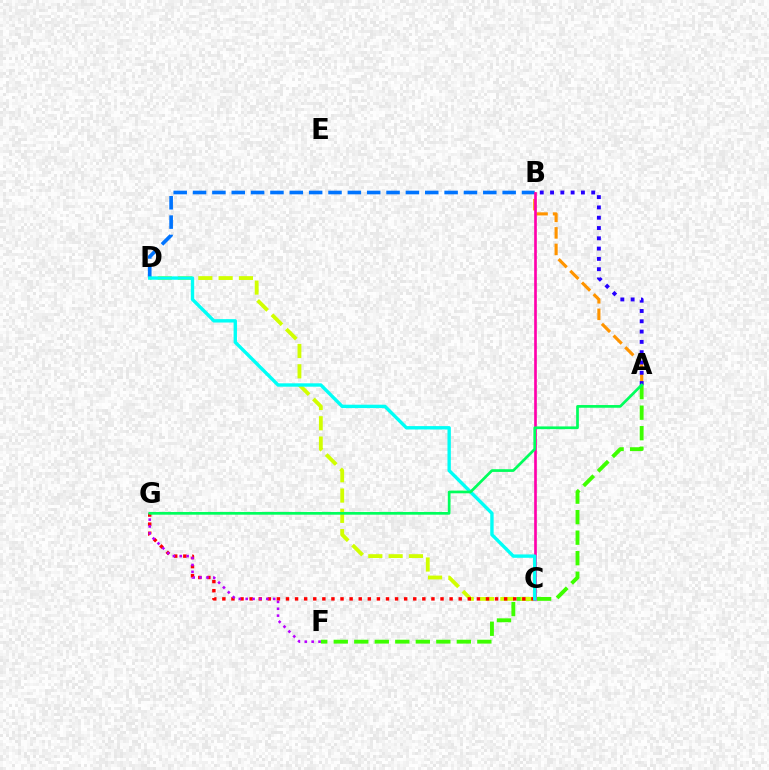{('A', 'F'): [{'color': '#3dff00', 'line_style': 'dashed', 'thickness': 2.79}], ('C', 'D'): [{'color': '#d1ff00', 'line_style': 'dashed', 'thickness': 2.76}, {'color': '#00fff6', 'line_style': 'solid', 'thickness': 2.43}], ('A', 'B'): [{'color': '#ff9400', 'line_style': 'dashed', 'thickness': 2.24}, {'color': '#2500ff', 'line_style': 'dotted', 'thickness': 2.8}], ('C', 'G'): [{'color': '#ff0000', 'line_style': 'dotted', 'thickness': 2.47}], ('F', 'G'): [{'color': '#b900ff', 'line_style': 'dotted', 'thickness': 1.87}], ('B', 'D'): [{'color': '#0074ff', 'line_style': 'dashed', 'thickness': 2.63}], ('B', 'C'): [{'color': '#ff00ac', 'line_style': 'solid', 'thickness': 1.92}], ('A', 'G'): [{'color': '#00ff5c', 'line_style': 'solid', 'thickness': 1.95}]}